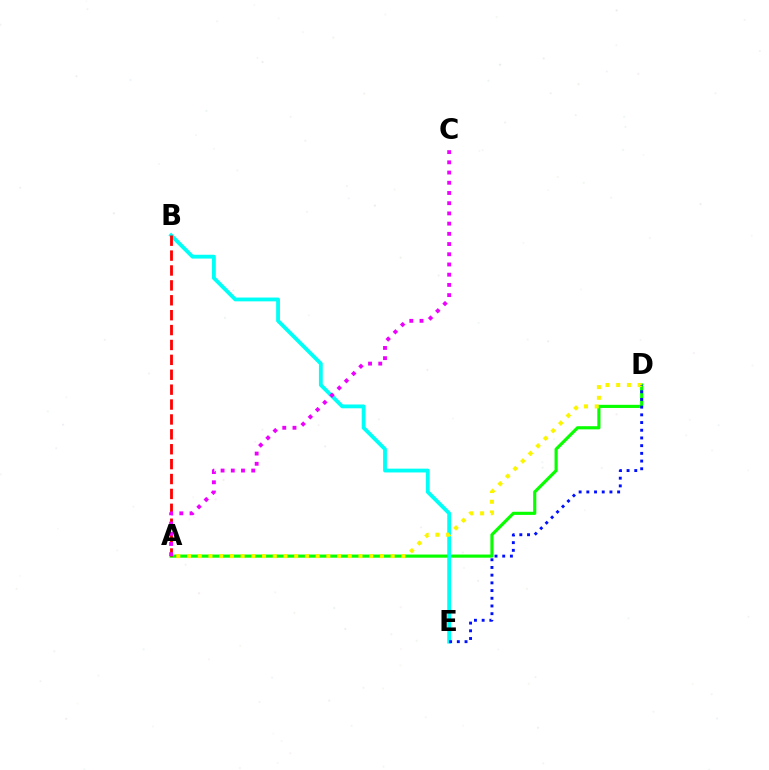{('A', 'D'): [{'color': '#08ff00', 'line_style': 'solid', 'thickness': 2.27}, {'color': '#fcf500', 'line_style': 'dotted', 'thickness': 2.91}], ('B', 'E'): [{'color': '#00fff6', 'line_style': 'solid', 'thickness': 2.75}], ('D', 'E'): [{'color': '#0010ff', 'line_style': 'dotted', 'thickness': 2.09}], ('A', 'B'): [{'color': '#ff0000', 'line_style': 'dashed', 'thickness': 2.02}], ('A', 'C'): [{'color': '#ee00ff', 'line_style': 'dotted', 'thickness': 2.78}]}